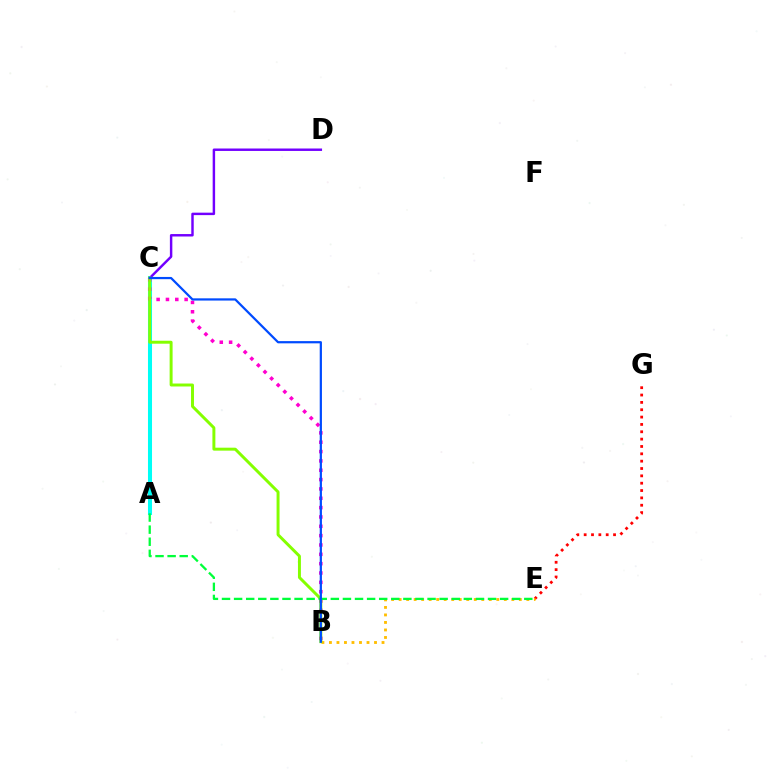{('E', 'G'): [{'color': '#ff0000', 'line_style': 'dotted', 'thickness': 2.0}], ('A', 'C'): [{'color': '#00fff6', 'line_style': 'solid', 'thickness': 2.91}], ('B', 'C'): [{'color': '#ff00cf', 'line_style': 'dotted', 'thickness': 2.54}, {'color': '#84ff00', 'line_style': 'solid', 'thickness': 2.13}, {'color': '#004bff', 'line_style': 'solid', 'thickness': 1.6}], ('C', 'D'): [{'color': '#7200ff', 'line_style': 'solid', 'thickness': 1.76}], ('B', 'E'): [{'color': '#ffbd00', 'line_style': 'dotted', 'thickness': 2.04}], ('A', 'E'): [{'color': '#00ff39', 'line_style': 'dashed', 'thickness': 1.64}]}